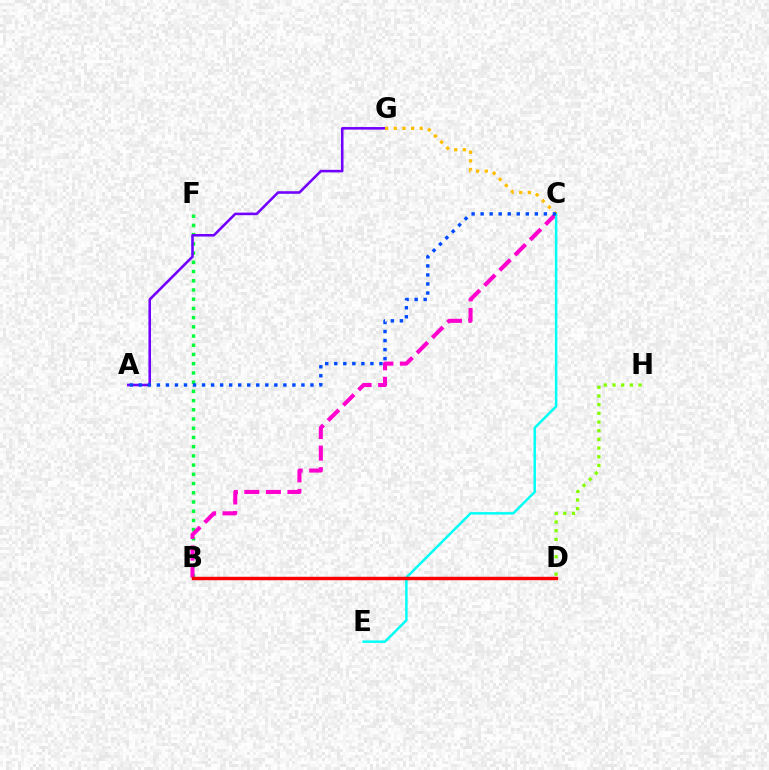{('B', 'F'): [{'color': '#00ff39', 'line_style': 'dotted', 'thickness': 2.5}], ('B', 'C'): [{'color': '#ff00cf', 'line_style': 'dashed', 'thickness': 2.93}], ('C', 'E'): [{'color': '#00fff6', 'line_style': 'solid', 'thickness': 1.77}], ('A', 'G'): [{'color': '#7200ff', 'line_style': 'solid', 'thickness': 1.85}], ('C', 'G'): [{'color': '#ffbd00', 'line_style': 'dotted', 'thickness': 2.35}], ('D', 'H'): [{'color': '#84ff00', 'line_style': 'dotted', 'thickness': 2.36}], ('A', 'C'): [{'color': '#004bff', 'line_style': 'dotted', 'thickness': 2.45}], ('B', 'D'): [{'color': '#ff0000', 'line_style': 'solid', 'thickness': 2.48}]}